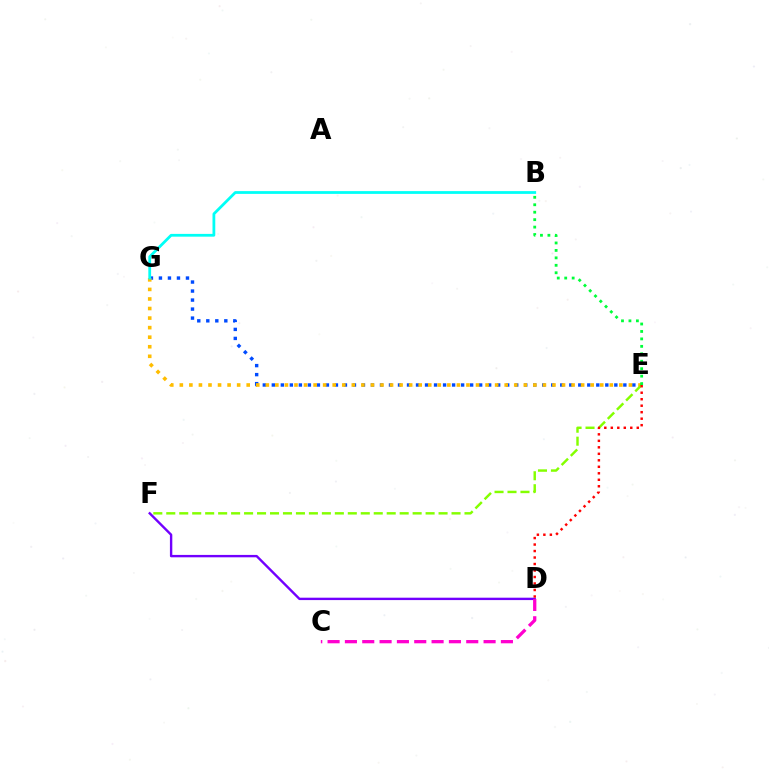{('D', 'F'): [{'color': '#7200ff', 'line_style': 'solid', 'thickness': 1.72}], ('E', 'G'): [{'color': '#004bff', 'line_style': 'dotted', 'thickness': 2.45}, {'color': '#ffbd00', 'line_style': 'dotted', 'thickness': 2.6}], ('E', 'F'): [{'color': '#84ff00', 'line_style': 'dashed', 'thickness': 1.76}], ('B', 'E'): [{'color': '#00ff39', 'line_style': 'dotted', 'thickness': 2.02}], ('B', 'G'): [{'color': '#00fff6', 'line_style': 'solid', 'thickness': 2.0}], ('C', 'D'): [{'color': '#ff00cf', 'line_style': 'dashed', 'thickness': 2.35}], ('D', 'E'): [{'color': '#ff0000', 'line_style': 'dotted', 'thickness': 1.76}]}